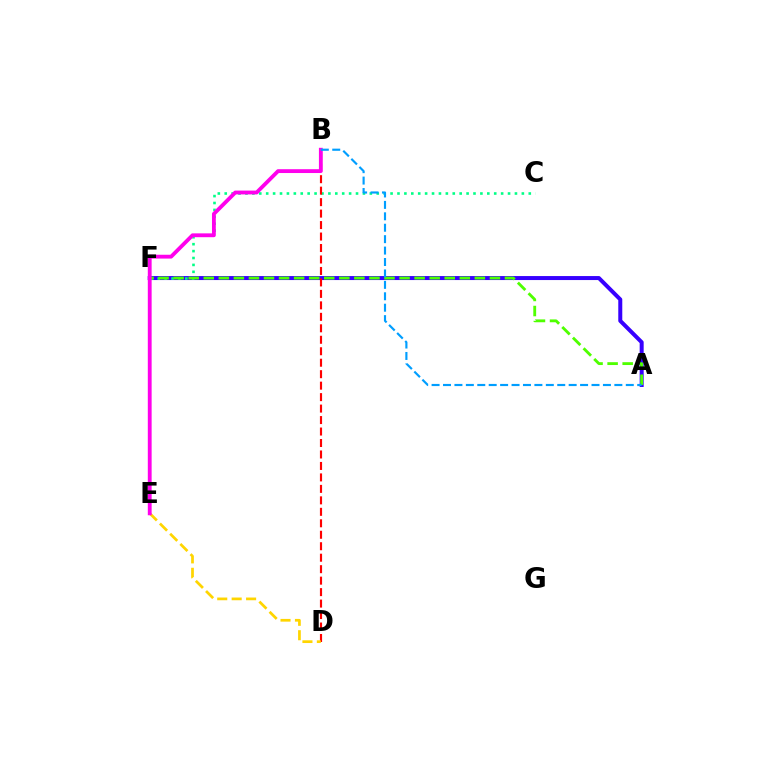{('A', 'F'): [{'color': '#3700ff', 'line_style': 'solid', 'thickness': 2.88}, {'color': '#4fff00', 'line_style': 'dashed', 'thickness': 2.05}], ('C', 'F'): [{'color': '#00ff86', 'line_style': 'dotted', 'thickness': 1.88}], ('B', 'D'): [{'color': '#ff0000', 'line_style': 'dashed', 'thickness': 1.56}], ('D', 'E'): [{'color': '#ffd500', 'line_style': 'dashed', 'thickness': 1.96}], ('B', 'E'): [{'color': '#ff00ed', 'line_style': 'solid', 'thickness': 2.76}], ('A', 'B'): [{'color': '#009eff', 'line_style': 'dashed', 'thickness': 1.55}]}